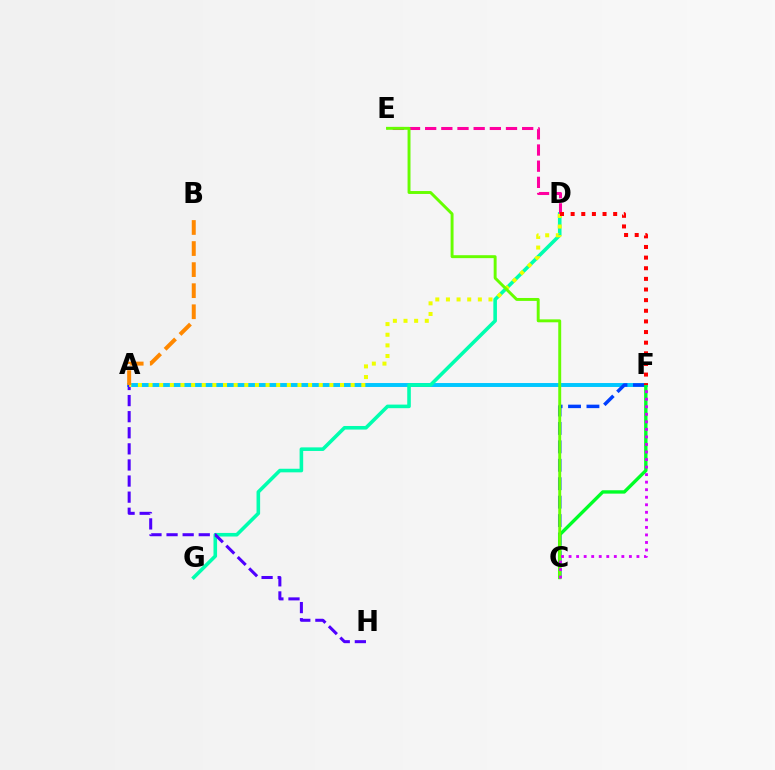{('A', 'F'): [{'color': '#00c7ff', 'line_style': 'solid', 'thickness': 2.83}], ('D', 'G'): [{'color': '#00ffaf', 'line_style': 'solid', 'thickness': 2.58}], ('C', 'F'): [{'color': '#003fff', 'line_style': 'dashed', 'thickness': 2.5}, {'color': '#00ff27', 'line_style': 'solid', 'thickness': 2.43}, {'color': '#d600ff', 'line_style': 'dotted', 'thickness': 2.05}], ('A', 'H'): [{'color': '#4f00ff', 'line_style': 'dashed', 'thickness': 2.19}], ('D', 'E'): [{'color': '#ff00a0', 'line_style': 'dashed', 'thickness': 2.2}], ('A', 'D'): [{'color': '#eeff00', 'line_style': 'dotted', 'thickness': 2.89}], ('A', 'B'): [{'color': '#ff8800', 'line_style': 'dashed', 'thickness': 2.86}], ('D', 'F'): [{'color': '#ff0000', 'line_style': 'dotted', 'thickness': 2.89}], ('C', 'E'): [{'color': '#66ff00', 'line_style': 'solid', 'thickness': 2.11}]}